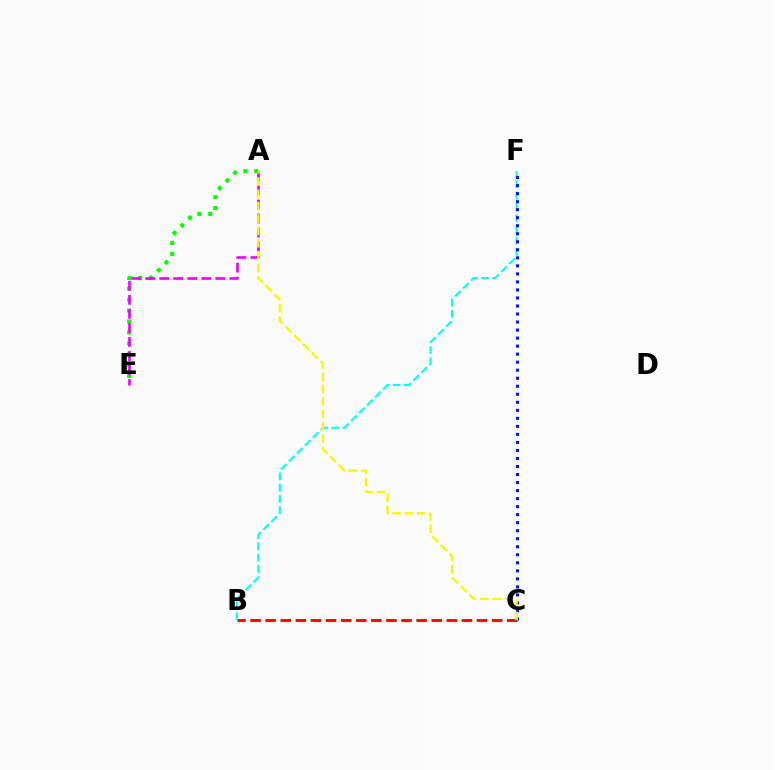{('A', 'E'): [{'color': '#08ff00', 'line_style': 'dotted', 'thickness': 2.96}, {'color': '#ee00ff', 'line_style': 'dashed', 'thickness': 1.91}], ('B', 'C'): [{'color': '#ff0000', 'line_style': 'dashed', 'thickness': 2.05}], ('B', 'F'): [{'color': '#00fff6', 'line_style': 'dashed', 'thickness': 1.53}], ('C', 'F'): [{'color': '#0010ff', 'line_style': 'dotted', 'thickness': 2.18}], ('A', 'C'): [{'color': '#fcf500', 'line_style': 'dashed', 'thickness': 1.68}]}